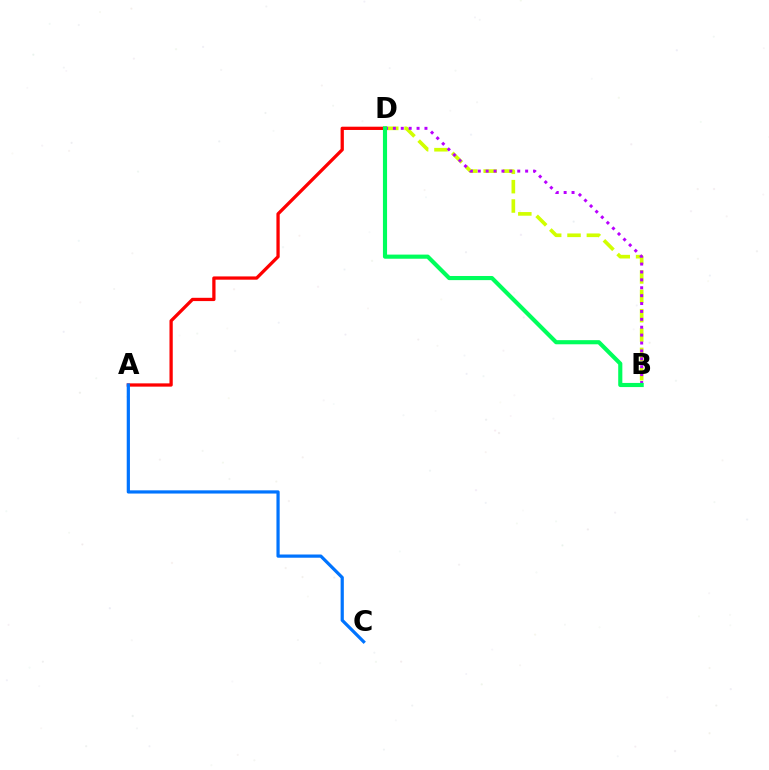{('A', 'D'): [{'color': '#ff0000', 'line_style': 'solid', 'thickness': 2.36}], ('A', 'C'): [{'color': '#0074ff', 'line_style': 'solid', 'thickness': 2.31}], ('B', 'D'): [{'color': '#d1ff00', 'line_style': 'dashed', 'thickness': 2.63}, {'color': '#b900ff', 'line_style': 'dotted', 'thickness': 2.14}, {'color': '#00ff5c', 'line_style': 'solid', 'thickness': 2.97}]}